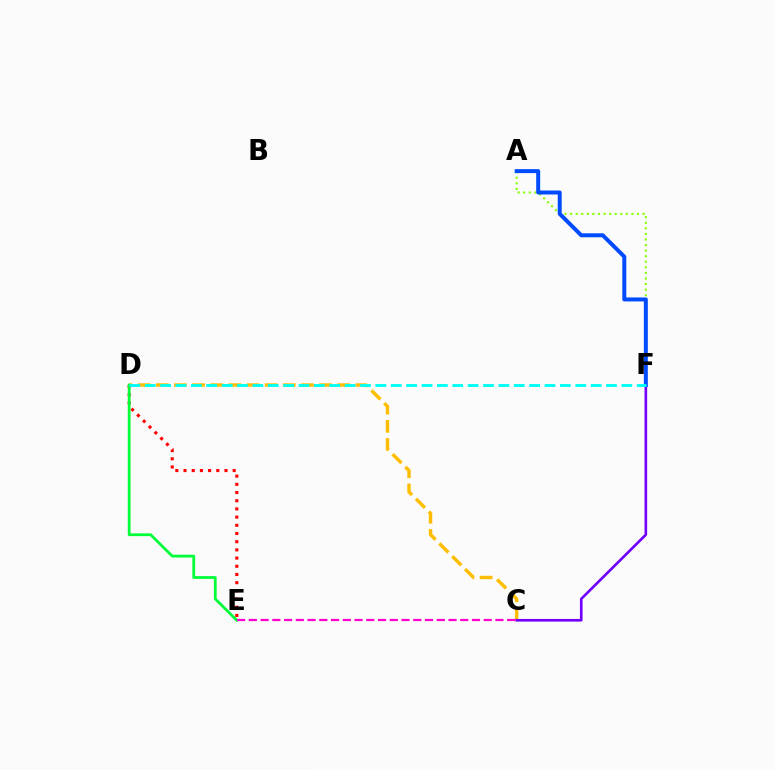{('C', 'D'): [{'color': '#ffbd00', 'line_style': 'dashed', 'thickness': 2.46}], ('D', 'E'): [{'color': '#ff0000', 'line_style': 'dotted', 'thickness': 2.23}, {'color': '#00ff39', 'line_style': 'solid', 'thickness': 2.0}], ('A', 'F'): [{'color': '#84ff00', 'line_style': 'dotted', 'thickness': 1.51}, {'color': '#004bff', 'line_style': 'solid', 'thickness': 2.86}], ('C', 'F'): [{'color': '#7200ff', 'line_style': 'solid', 'thickness': 1.9}], ('D', 'F'): [{'color': '#00fff6', 'line_style': 'dashed', 'thickness': 2.09}], ('C', 'E'): [{'color': '#ff00cf', 'line_style': 'dashed', 'thickness': 1.6}]}